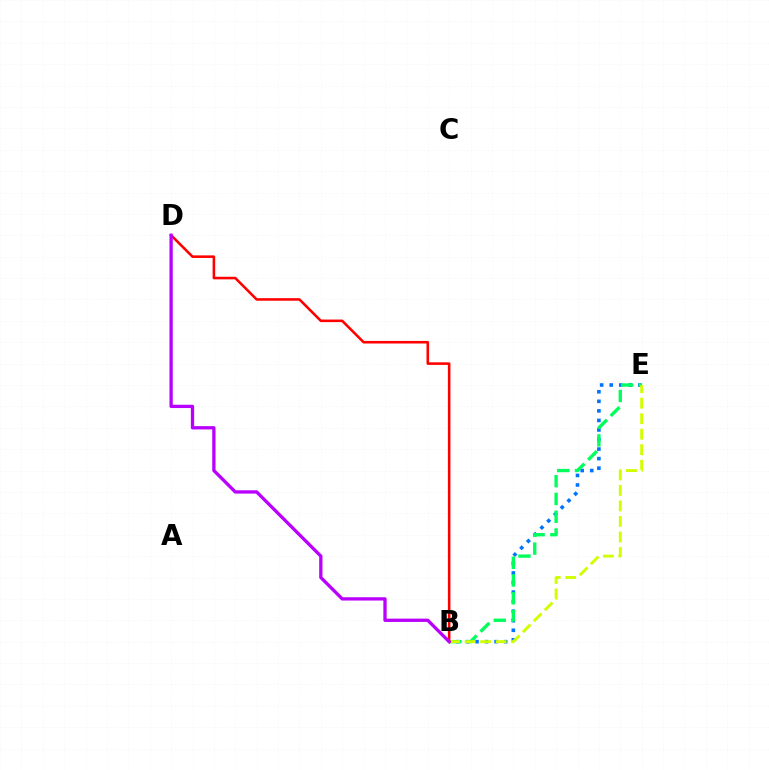{('B', 'E'): [{'color': '#0074ff', 'line_style': 'dotted', 'thickness': 2.59}, {'color': '#00ff5c', 'line_style': 'dashed', 'thickness': 2.41}, {'color': '#d1ff00', 'line_style': 'dashed', 'thickness': 2.11}], ('B', 'D'): [{'color': '#ff0000', 'line_style': 'solid', 'thickness': 1.85}, {'color': '#b900ff', 'line_style': 'solid', 'thickness': 2.38}]}